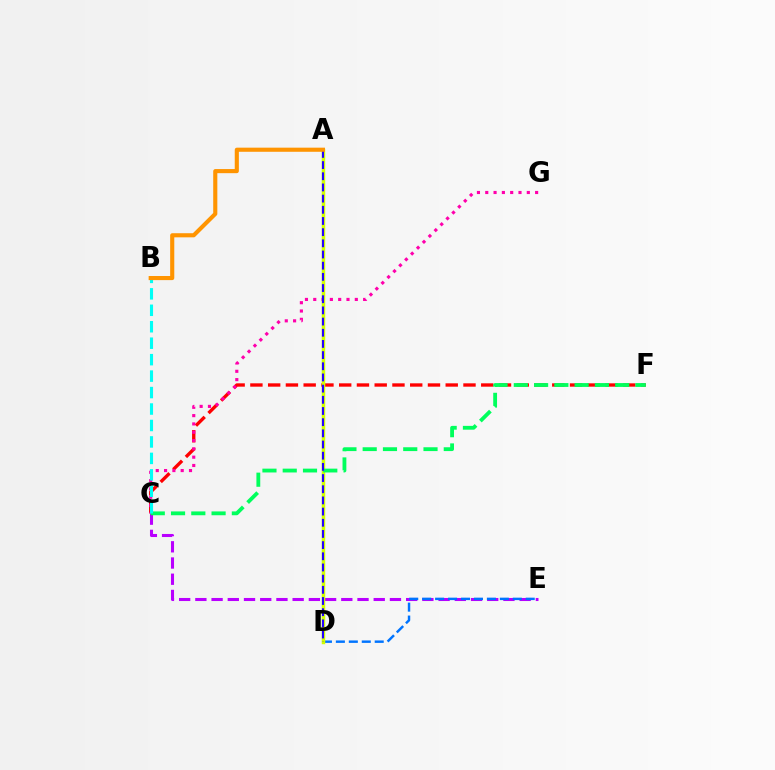{('A', 'D'): [{'color': '#3dff00', 'line_style': 'solid', 'thickness': 1.51}, {'color': '#d1ff00', 'line_style': 'solid', 'thickness': 2.49}, {'color': '#2500ff', 'line_style': 'dashed', 'thickness': 1.52}], ('C', 'F'): [{'color': '#ff0000', 'line_style': 'dashed', 'thickness': 2.41}, {'color': '#00ff5c', 'line_style': 'dashed', 'thickness': 2.75}], ('C', 'G'): [{'color': '#ff00ac', 'line_style': 'dotted', 'thickness': 2.26}], ('C', 'E'): [{'color': '#b900ff', 'line_style': 'dashed', 'thickness': 2.2}], ('D', 'E'): [{'color': '#0074ff', 'line_style': 'dashed', 'thickness': 1.76}], ('B', 'C'): [{'color': '#00fff6', 'line_style': 'dashed', 'thickness': 2.24}], ('A', 'B'): [{'color': '#ff9400', 'line_style': 'solid', 'thickness': 2.96}]}